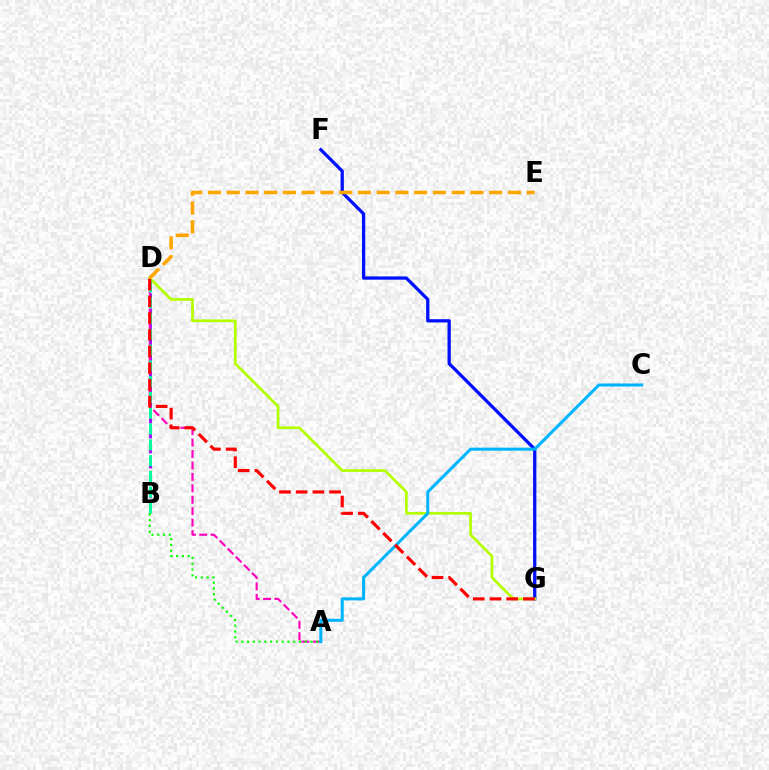{('B', 'D'): [{'color': '#9b00ff', 'line_style': 'dashed', 'thickness': 2.03}, {'color': '#00ff9d', 'line_style': 'dashed', 'thickness': 2.15}], ('A', 'D'): [{'color': '#ff00bd', 'line_style': 'dashed', 'thickness': 1.55}], ('F', 'G'): [{'color': '#0010ff', 'line_style': 'solid', 'thickness': 2.36}], ('D', 'G'): [{'color': '#b3ff00', 'line_style': 'solid', 'thickness': 1.97}, {'color': '#ff0000', 'line_style': 'dashed', 'thickness': 2.27}], ('A', 'C'): [{'color': '#00b5ff', 'line_style': 'solid', 'thickness': 2.2}], ('D', 'E'): [{'color': '#ffa500', 'line_style': 'dashed', 'thickness': 2.55}], ('A', 'B'): [{'color': '#08ff00', 'line_style': 'dotted', 'thickness': 1.56}]}